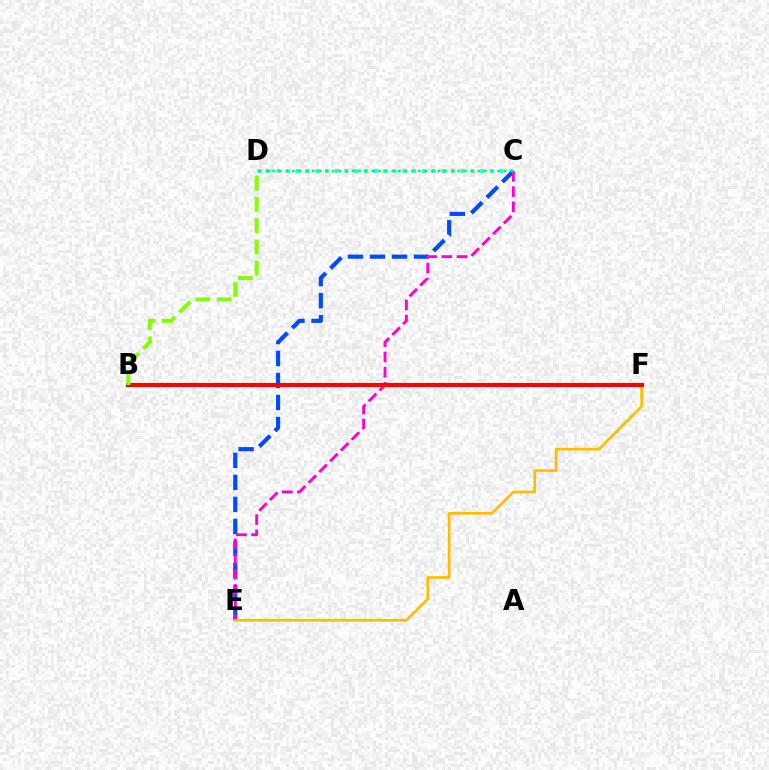{('C', 'D'): [{'color': '#00fff6', 'line_style': 'dotted', 'thickness': 2.63}, {'color': '#00ff39', 'line_style': 'dotted', 'thickness': 1.8}], ('C', 'E'): [{'color': '#004bff', 'line_style': 'dashed', 'thickness': 2.99}, {'color': '#ff00cf', 'line_style': 'dashed', 'thickness': 2.07}], ('B', 'F'): [{'color': '#7200ff', 'line_style': 'solid', 'thickness': 1.57}, {'color': '#ff0000', 'line_style': 'solid', 'thickness': 2.97}], ('E', 'F'): [{'color': '#ffbd00', 'line_style': 'solid', 'thickness': 1.93}], ('B', 'D'): [{'color': '#84ff00', 'line_style': 'dashed', 'thickness': 2.89}]}